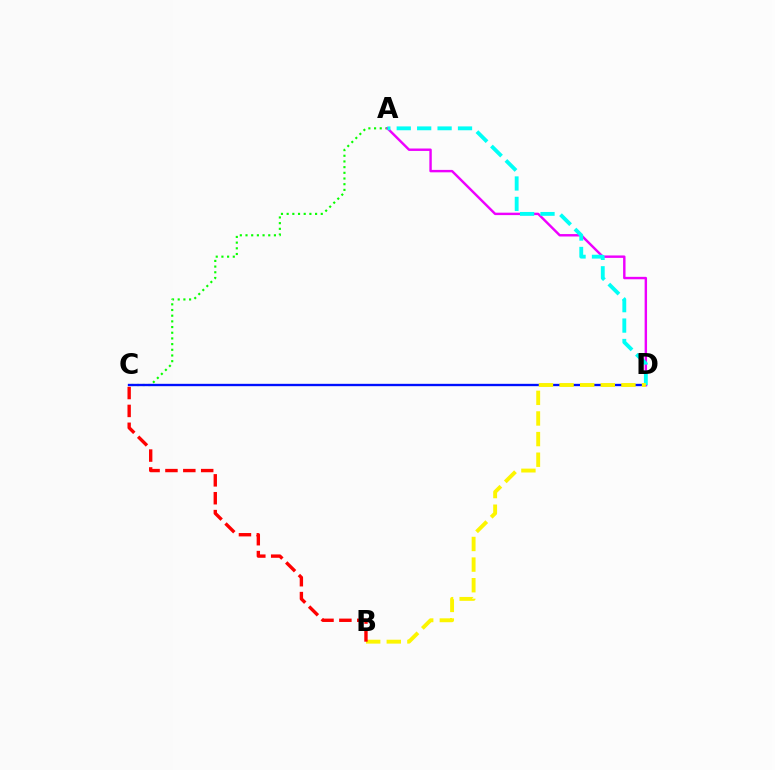{('A', 'C'): [{'color': '#08ff00', 'line_style': 'dotted', 'thickness': 1.54}], ('C', 'D'): [{'color': '#0010ff', 'line_style': 'solid', 'thickness': 1.69}], ('A', 'D'): [{'color': '#ee00ff', 'line_style': 'solid', 'thickness': 1.75}, {'color': '#00fff6', 'line_style': 'dashed', 'thickness': 2.77}], ('B', 'D'): [{'color': '#fcf500', 'line_style': 'dashed', 'thickness': 2.8}], ('B', 'C'): [{'color': '#ff0000', 'line_style': 'dashed', 'thickness': 2.43}]}